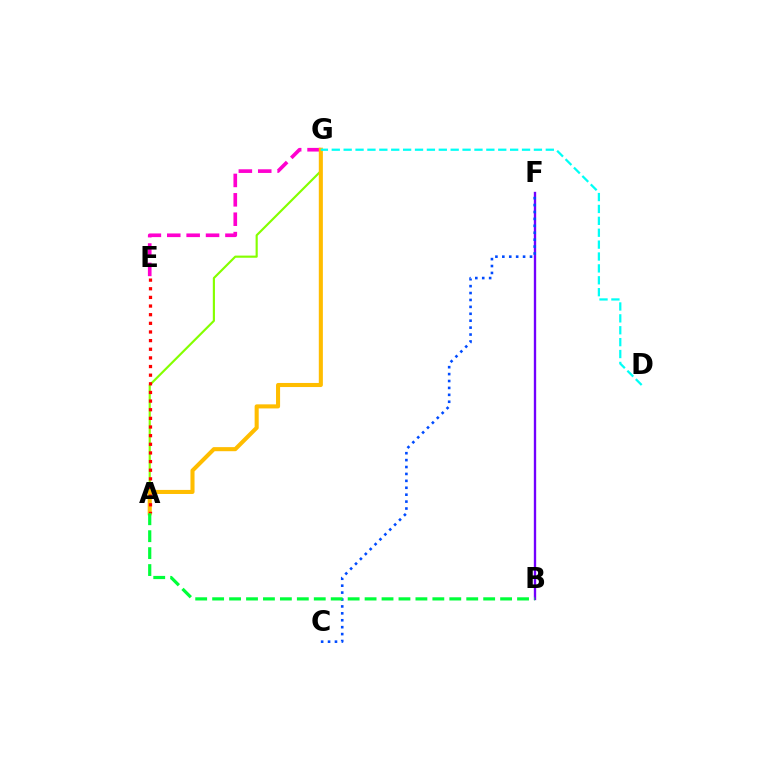{('E', 'G'): [{'color': '#ff00cf', 'line_style': 'dashed', 'thickness': 2.63}], ('A', 'G'): [{'color': '#84ff00', 'line_style': 'solid', 'thickness': 1.55}, {'color': '#ffbd00', 'line_style': 'solid', 'thickness': 2.93}], ('B', 'F'): [{'color': '#7200ff', 'line_style': 'solid', 'thickness': 1.69}], ('A', 'E'): [{'color': '#ff0000', 'line_style': 'dotted', 'thickness': 2.35}], ('C', 'F'): [{'color': '#004bff', 'line_style': 'dotted', 'thickness': 1.88}], ('A', 'B'): [{'color': '#00ff39', 'line_style': 'dashed', 'thickness': 2.3}], ('D', 'G'): [{'color': '#00fff6', 'line_style': 'dashed', 'thickness': 1.62}]}